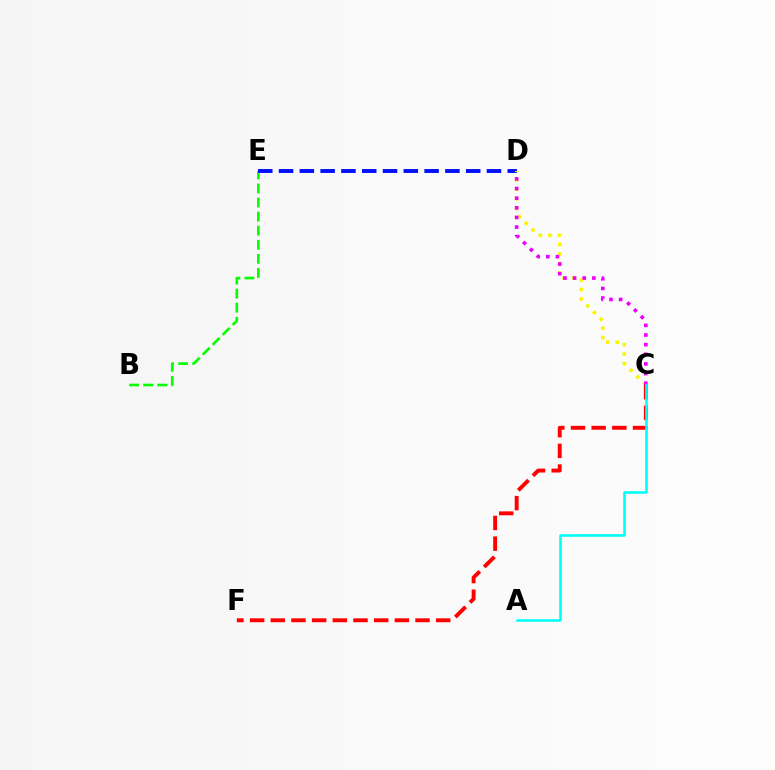{('B', 'E'): [{'color': '#08ff00', 'line_style': 'dashed', 'thickness': 1.91}], ('D', 'E'): [{'color': '#0010ff', 'line_style': 'dashed', 'thickness': 2.82}], ('C', 'D'): [{'color': '#fcf500', 'line_style': 'dotted', 'thickness': 2.58}, {'color': '#ee00ff', 'line_style': 'dotted', 'thickness': 2.62}], ('C', 'F'): [{'color': '#ff0000', 'line_style': 'dashed', 'thickness': 2.81}], ('A', 'C'): [{'color': '#00fff6', 'line_style': 'solid', 'thickness': 1.86}]}